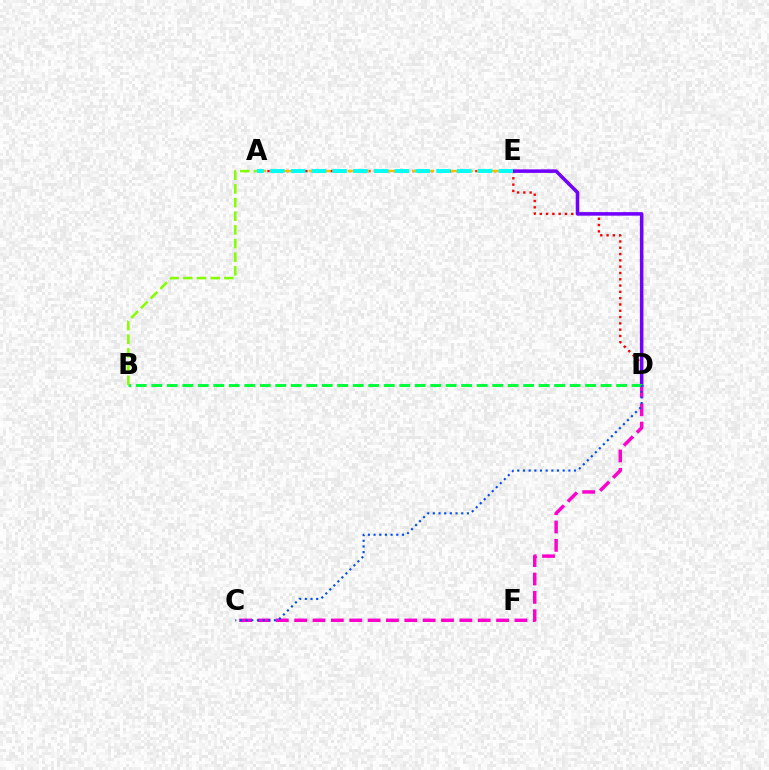{('A', 'D'): [{'color': '#ff0000', 'line_style': 'dotted', 'thickness': 1.71}], ('C', 'D'): [{'color': '#ff00cf', 'line_style': 'dashed', 'thickness': 2.49}, {'color': '#004bff', 'line_style': 'dotted', 'thickness': 1.54}], ('D', 'E'): [{'color': '#7200ff', 'line_style': 'solid', 'thickness': 2.55}], ('A', 'E'): [{'color': '#ffbd00', 'line_style': 'dashed', 'thickness': 1.76}, {'color': '#00fff6', 'line_style': 'dashed', 'thickness': 2.82}], ('B', 'D'): [{'color': '#00ff39', 'line_style': 'dashed', 'thickness': 2.1}], ('A', 'B'): [{'color': '#84ff00', 'line_style': 'dashed', 'thickness': 1.86}]}